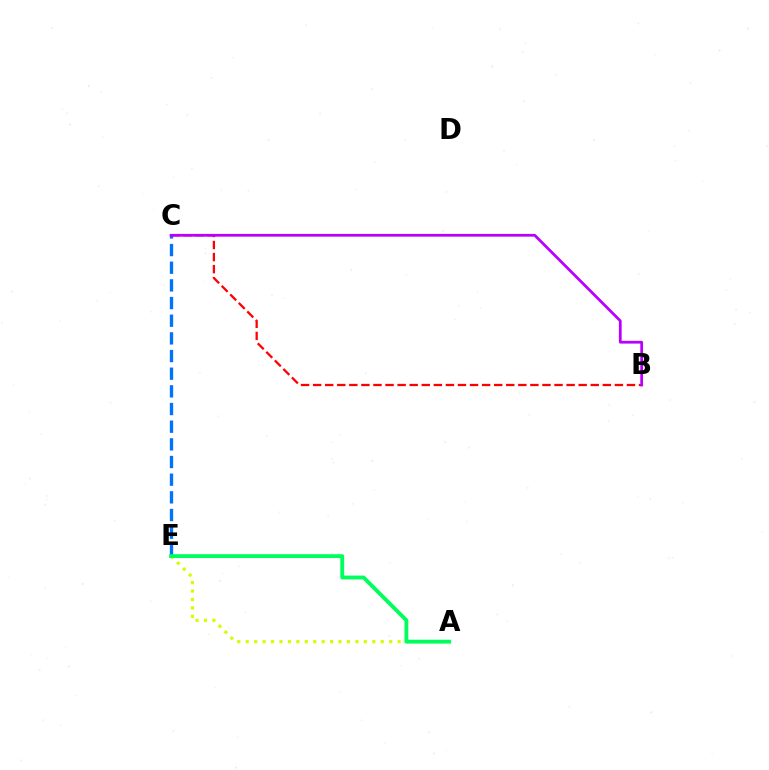{('B', 'C'): [{'color': '#ff0000', 'line_style': 'dashed', 'thickness': 1.64}, {'color': '#b900ff', 'line_style': 'solid', 'thickness': 1.98}], ('C', 'E'): [{'color': '#0074ff', 'line_style': 'dashed', 'thickness': 2.4}], ('A', 'E'): [{'color': '#d1ff00', 'line_style': 'dotted', 'thickness': 2.29}, {'color': '#00ff5c', 'line_style': 'solid', 'thickness': 2.77}]}